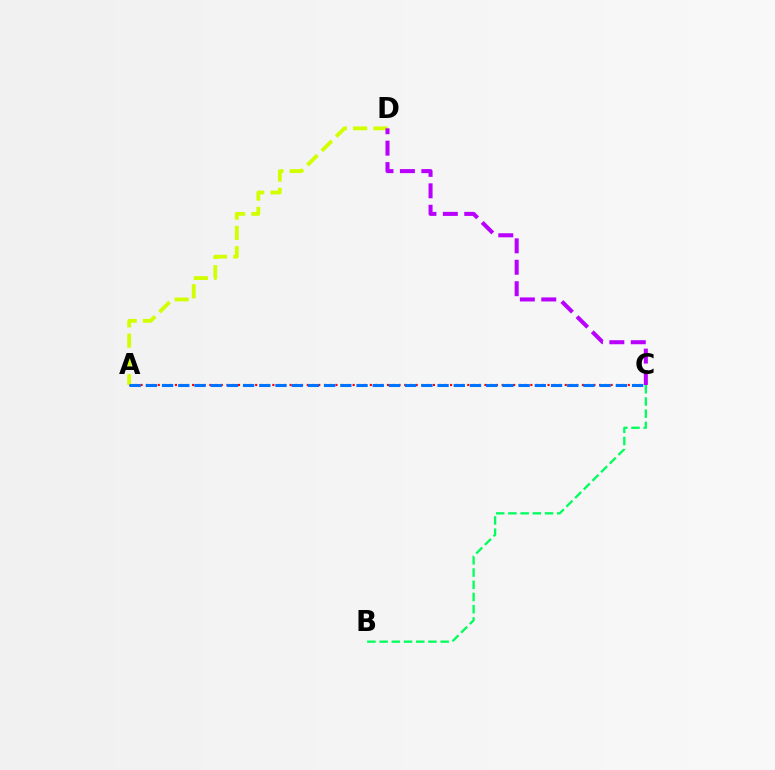{('A', 'C'): [{'color': '#ff0000', 'line_style': 'dotted', 'thickness': 1.56}, {'color': '#0074ff', 'line_style': 'dashed', 'thickness': 2.2}], ('A', 'D'): [{'color': '#d1ff00', 'line_style': 'dashed', 'thickness': 2.75}], ('B', 'C'): [{'color': '#00ff5c', 'line_style': 'dashed', 'thickness': 1.66}], ('C', 'D'): [{'color': '#b900ff', 'line_style': 'dashed', 'thickness': 2.91}]}